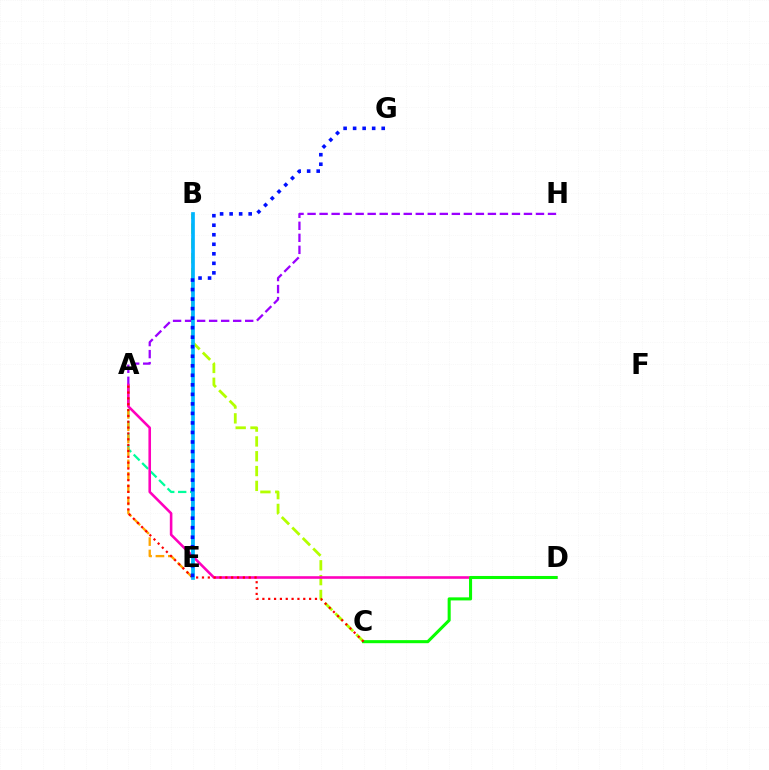{('A', 'E'): [{'color': '#00ff9d', 'line_style': 'dashed', 'thickness': 1.63}, {'color': '#ffa500', 'line_style': 'dashed', 'thickness': 1.68}], ('B', 'C'): [{'color': '#b3ff00', 'line_style': 'dashed', 'thickness': 2.01}], ('A', 'H'): [{'color': '#9b00ff', 'line_style': 'dashed', 'thickness': 1.63}], ('A', 'D'): [{'color': '#ff00bd', 'line_style': 'solid', 'thickness': 1.87}], ('C', 'D'): [{'color': '#08ff00', 'line_style': 'solid', 'thickness': 2.2}], ('A', 'C'): [{'color': '#ff0000', 'line_style': 'dotted', 'thickness': 1.59}], ('B', 'E'): [{'color': '#00b5ff', 'line_style': 'solid', 'thickness': 2.67}], ('E', 'G'): [{'color': '#0010ff', 'line_style': 'dotted', 'thickness': 2.59}]}